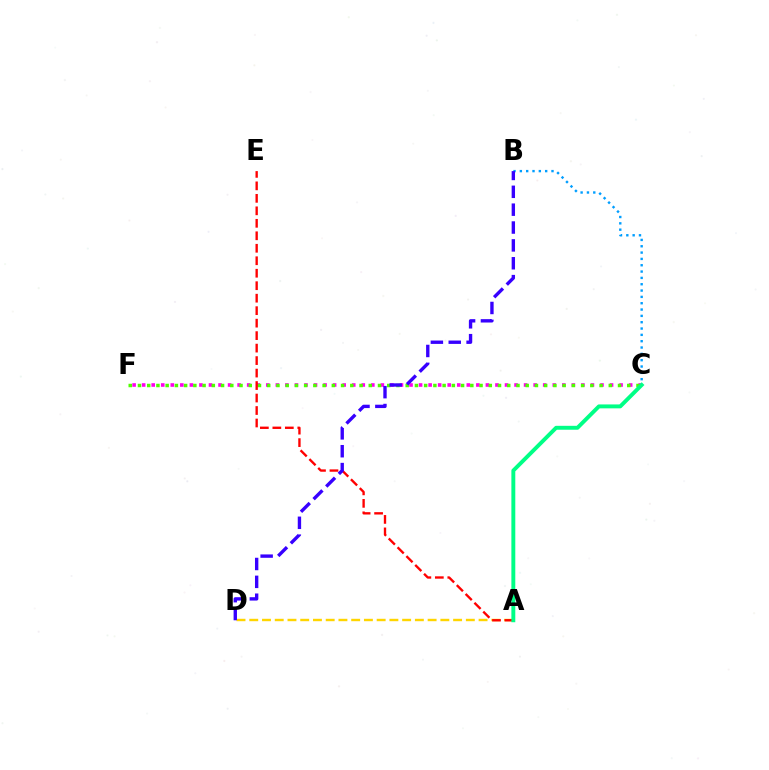{('C', 'F'): [{'color': '#ff00ed', 'line_style': 'dotted', 'thickness': 2.59}, {'color': '#4fff00', 'line_style': 'dotted', 'thickness': 2.51}], ('B', 'C'): [{'color': '#009eff', 'line_style': 'dotted', 'thickness': 1.72}], ('A', 'D'): [{'color': '#ffd500', 'line_style': 'dashed', 'thickness': 1.73}], ('A', 'E'): [{'color': '#ff0000', 'line_style': 'dashed', 'thickness': 1.7}], ('A', 'C'): [{'color': '#00ff86', 'line_style': 'solid', 'thickness': 2.82}], ('B', 'D'): [{'color': '#3700ff', 'line_style': 'dashed', 'thickness': 2.43}]}